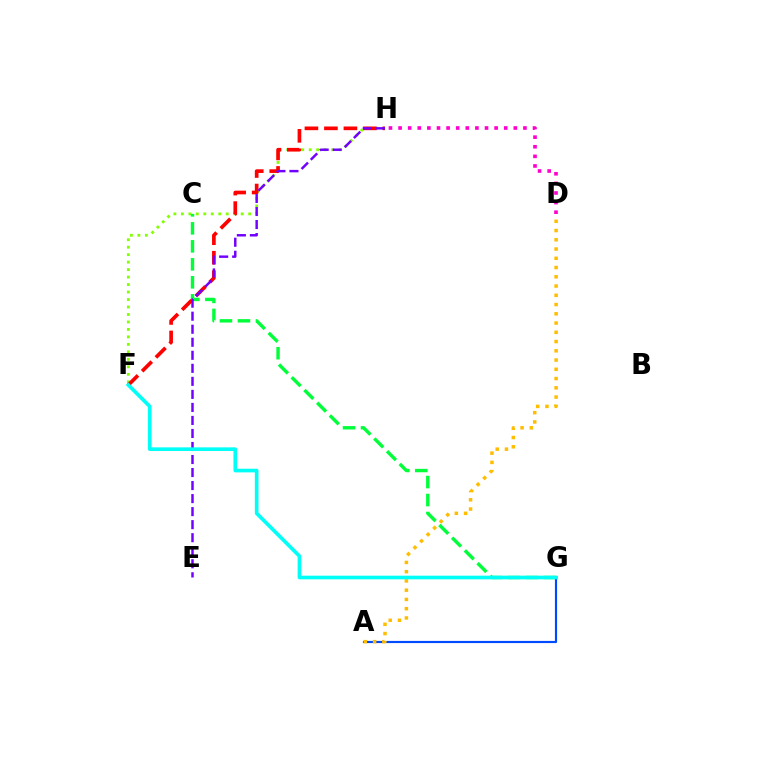{('F', 'H'): [{'color': '#84ff00', 'line_style': 'dotted', 'thickness': 2.03}, {'color': '#ff0000', 'line_style': 'dashed', 'thickness': 2.65}], ('C', 'G'): [{'color': '#00ff39', 'line_style': 'dashed', 'thickness': 2.44}], ('A', 'G'): [{'color': '#004bff', 'line_style': 'solid', 'thickness': 1.56}], ('E', 'H'): [{'color': '#7200ff', 'line_style': 'dashed', 'thickness': 1.77}], ('A', 'D'): [{'color': '#ffbd00', 'line_style': 'dotted', 'thickness': 2.51}], ('D', 'H'): [{'color': '#ff00cf', 'line_style': 'dotted', 'thickness': 2.61}], ('F', 'G'): [{'color': '#00fff6', 'line_style': 'solid', 'thickness': 2.62}]}